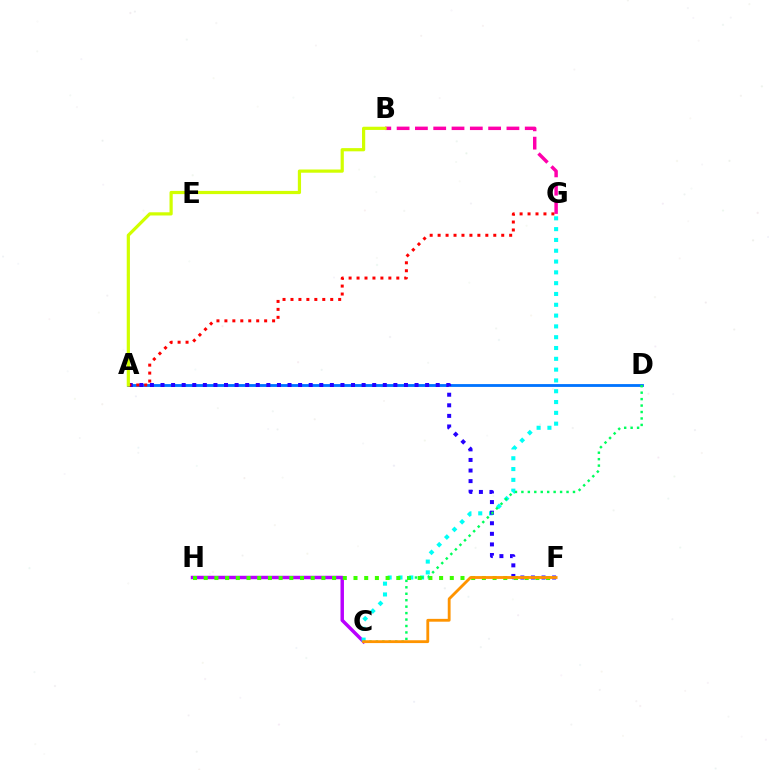{('C', 'H'): [{'color': '#b900ff', 'line_style': 'solid', 'thickness': 2.49}], ('C', 'G'): [{'color': '#00fff6', 'line_style': 'dotted', 'thickness': 2.94}], ('B', 'G'): [{'color': '#ff00ac', 'line_style': 'dashed', 'thickness': 2.49}], ('A', 'D'): [{'color': '#0074ff', 'line_style': 'solid', 'thickness': 2.03}], ('A', 'F'): [{'color': '#2500ff', 'line_style': 'dotted', 'thickness': 2.88}], ('F', 'H'): [{'color': '#3dff00', 'line_style': 'dotted', 'thickness': 2.91}], ('C', 'D'): [{'color': '#00ff5c', 'line_style': 'dotted', 'thickness': 1.75}], ('C', 'F'): [{'color': '#ff9400', 'line_style': 'solid', 'thickness': 2.04}], ('A', 'G'): [{'color': '#ff0000', 'line_style': 'dotted', 'thickness': 2.16}], ('A', 'B'): [{'color': '#d1ff00', 'line_style': 'solid', 'thickness': 2.31}]}